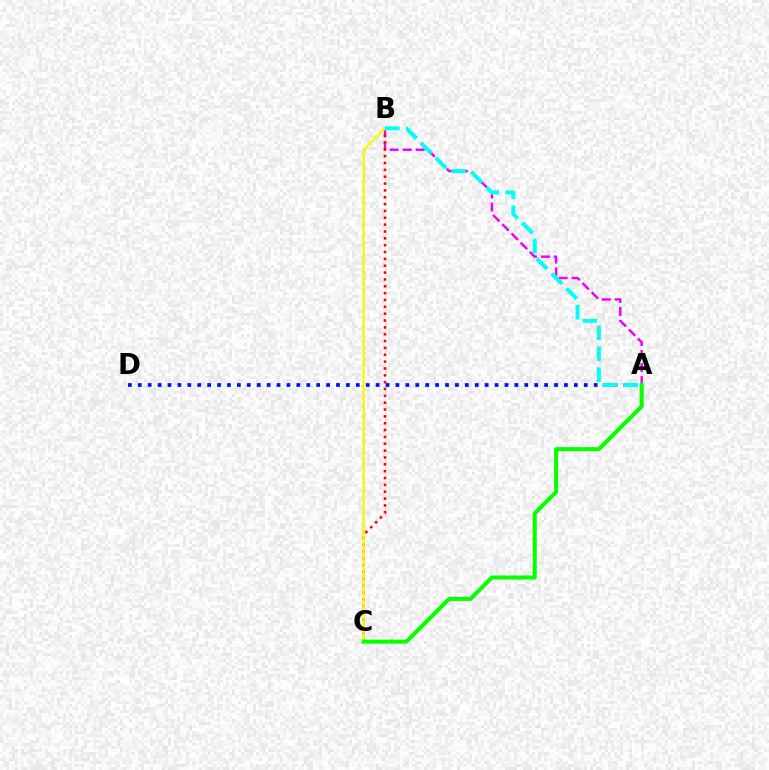{('A', 'D'): [{'color': '#0010ff', 'line_style': 'dotted', 'thickness': 2.69}], ('A', 'B'): [{'color': '#ee00ff', 'line_style': 'dashed', 'thickness': 1.77}, {'color': '#00fff6', 'line_style': 'dashed', 'thickness': 2.85}], ('B', 'C'): [{'color': '#ff0000', 'line_style': 'dotted', 'thickness': 1.86}, {'color': '#fcf500', 'line_style': 'solid', 'thickness': 1.71}], ('A', 'C'): [{'color': '#08ff00', 'line_style': 'solid', 'thickness': 2.91}]}